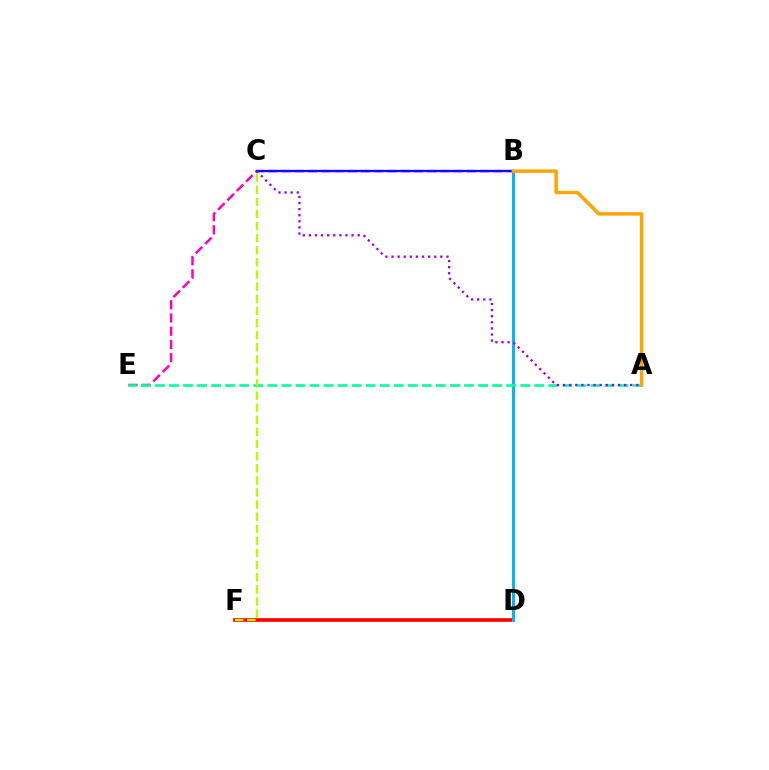{('D', 'F'): [{'color': '#ff0000', 'line_style': 'solid', 'thickness': 2.65}], ('B', 'E'): [{'color': '#ff00bd', 'line_style': 'dashed', 'thickness': 1.8}], ('B', 'D'): [{'color': '#08ff00', 'line_style': 'solid', 'thickness': 2.02}, {'color': '#00b5ff', 'line_style': 'solid', 'thickness': 2.09}], ('B', 'C'): [{'color': '#0010ff', 'line_style': 'solid', 'thickness': 1.65}], ('A', 'E'): [{'color': '#00ff9d', 'line_style': 'dashed', 'thickness': 1.91}], ('A', 'C'): [{'color': '#9b00ff', 'line_style': 'dotted', 'thickness': 1.66}], ('C', 'F'): [{'color': '#b3ff00', 'line_style': 'dashed', 'thickness': 1.64}], ('A', 'B'): [{'color': '#ffa500', 'line_style': 'solid', 'thickness': 2.49}]}